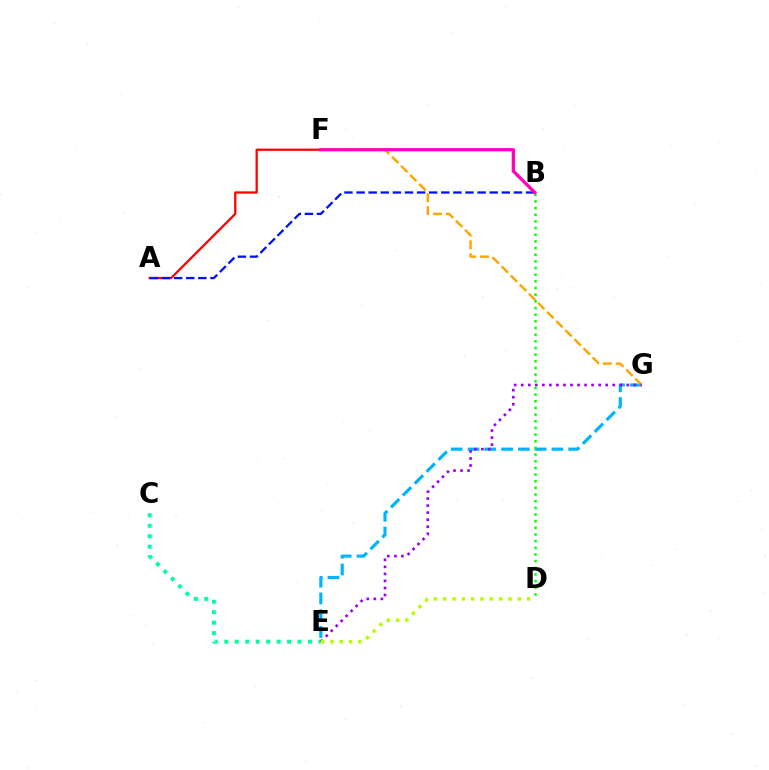{('E', 'G'): [{'color': '#00b5ff', 'line_style': 'dashed', 'thickness': 2.28}, {'color': '#9b00ff', 'line_style': 'dotted', 'thickness': 1.91}], ('B', 'D'): [{'color': '#08ff00', 'line_style': 'dotted', 'thickness': 1.81}], ('F', 'G'): [{'color': '#ffa500', 'line_style': 'dashed', 'thickness': 1.75}], ('A', 'F'): [{'color': '#ff0000', 'line_style': 'solid', 'thickness': 1.63}], ('C', 'E'): [{'color': '#00ff9d', 'line_style': 'dotted', 'thickness': 2.84}], ('A', 'B'): [{'color': '#0010ff', 'line_style': 'dashed', 'thickness': 1.64}], ('B', 'F'): [{'color': '#ff00bd', 'line_style': 'solid', 'thickness': 2.35}], ('D', 'E'): [{'color': '#b3ff00', 'line_style': 'dotted', 'thickness': 2.53}]}